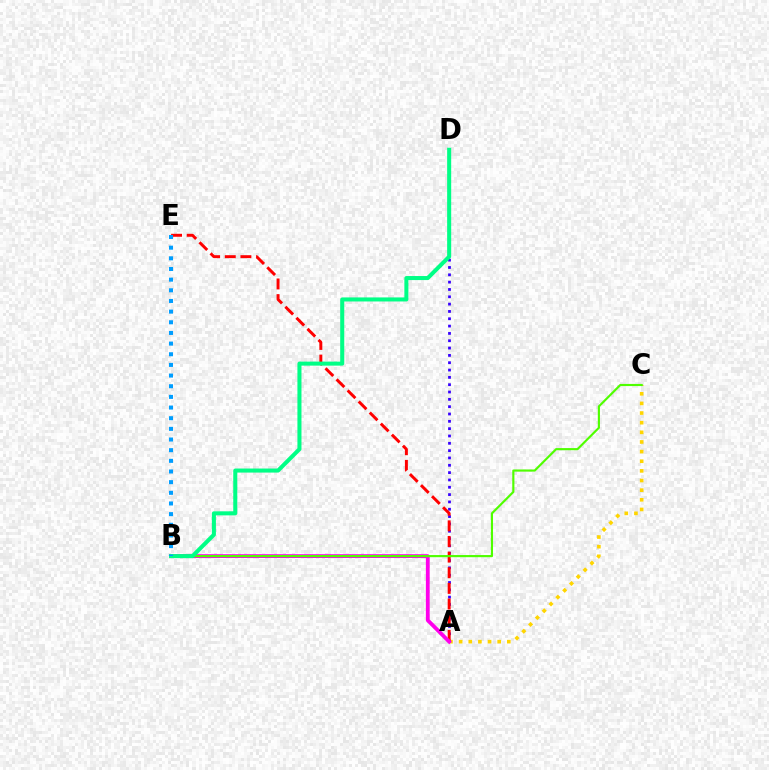{('A', 'C'): [{'color': '#ffd500', 'line_style': 'dotted', 'thickness': 2.62}], ('A', 'D'): [{'color': '#3700ff', 'line_style': 'dotted', 'thickness': 1.99}], ('A', 'E'): [{'color': '#ff0000', 'line_style': 'dashed', 'thickness': 2.12}], ('A', 'B'): [{'color': '#ff00ed', 'line_style': 'solid', 'thickness': 2.74}], ('B', 'C'): [{'color': '#4fff00', 'line_style': 'solid', 'thickness': 1.55}], ('B', 'D'): [{'color': '#00ff86', 'line_style': 'solid', 'thickness': 2.91}], ('B', 'E'): [{'color': '#009eff', 'line_style': 'dotted', 'thickness': 2.9}]}